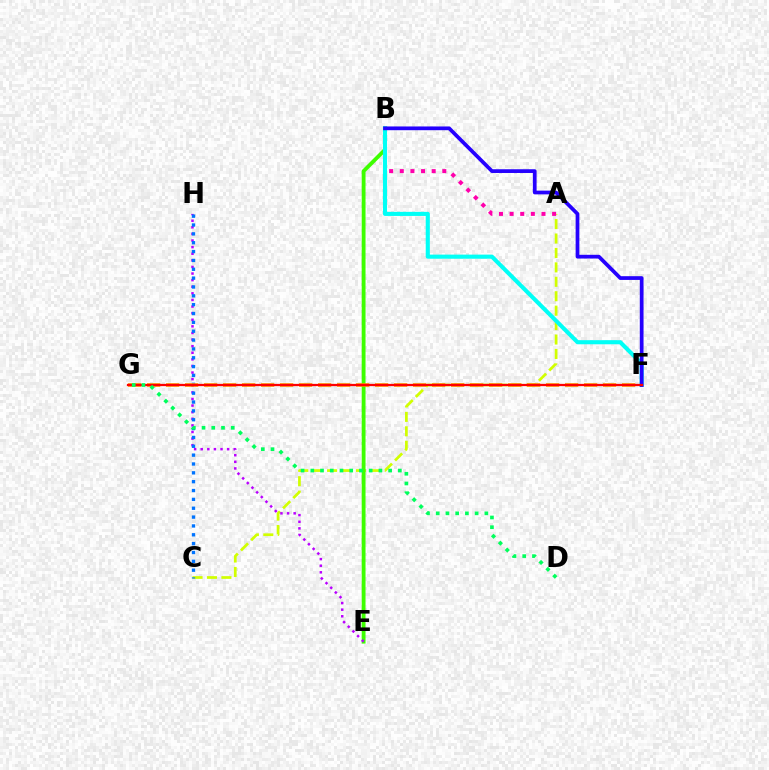{('A', 'C'): [{'color': '#d1ff00', 'line_style': 'dashed', 'thickness': 1.96}], ('B', 'E'): [{'color': '#3dff00', 'line_style': 'solid', 'thickness': 2.75}], ('E', 'H'): [{'color': '#b900ff', 'line_style': 'dotted', 'thickness': 1.79}], ('C', 'H'): [{'color': '#0074ff', 'line_style': 'dotted', 'thickness': 2.4}], ('A', 'B'): [{'color': '#ff00ac', 'line_style': 'dotted', 'thickness': 2.89}], ('B', 'F'): [{'color': '#00fff6', 'line_style': 'solid', 'thickness': 2.95}, {'color': '#2500ff', 'line_style': 'solid', 'thickness': 2.69}], ('F', 'G'): [{'color': '#ff9400', 'line_style': 'dashed', 'thickness': 2.58}, {'color': '#ff0000', 'line_style': 'solid', 'thickness': 1.62}], ('D', 'G'): [{'color': '#00ff5c', 'line_style': 'dotted', 'thickness': 2.64}]}